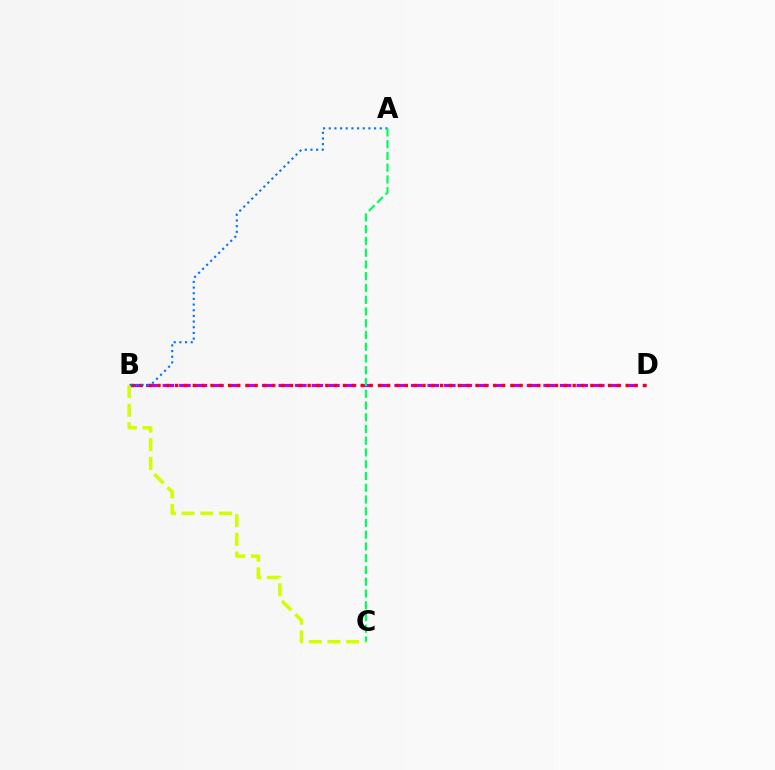{('B', 'D'): [{'color': '#b900ff', 'line_style': 'dashed', 'thickness': 2.25}, {'color': '#ff0000', 'line_style': 'dotted', 'thickness': 2.4}], ('B', 'C'): [{'color': '#d1ff00', 'line_style': 'dashed', 'thickness': 2.54}], ('A', 'B'): [{'color': '#0074ff', 'line_style': 'dotted', 'thickness': 1.54}], ('A', 'C'): [{'color': '#00ff5c', 'line_style': 'dashed', 'thickness': 1.6}]}